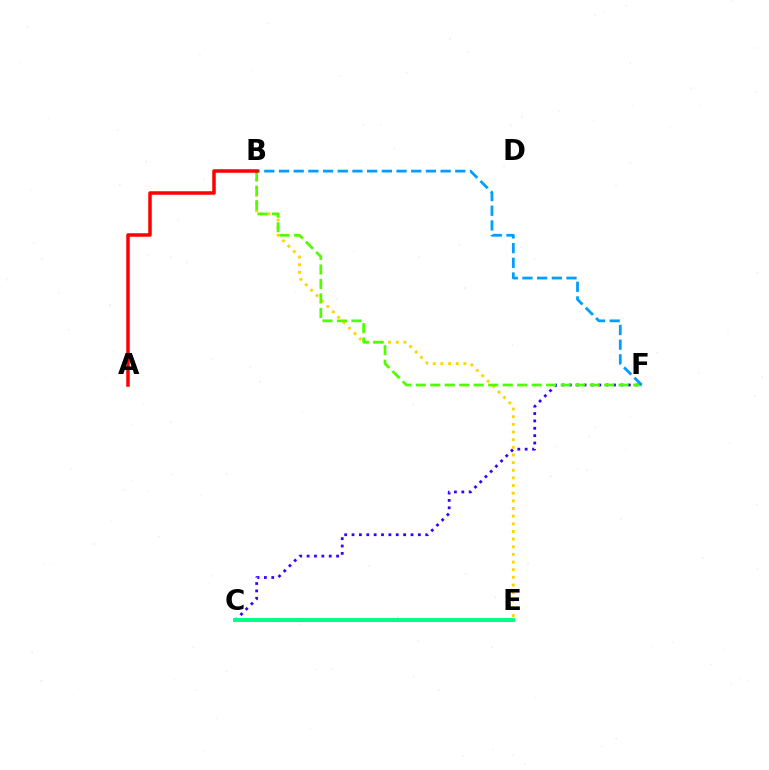{('B', 'E'): [{'color': '#ffd500', 'line_style': 'dotted', 'thickness': 2.08}], ('C', 'F'): [{'color': '#3700ff', 'line_style': 'dotted', 'thickness': 2.0}], ('C', 'E'): [{'color': '#ff00ed', 'line_style': 'dashed', 'thickness': 1.67}, {'color': '#00ff86', 'line_style': 'solid', 'thickness': 2.82}], ('B', 'F'): [{'color': '#4fff00', 'line_style': 'dashed', 'thickness': 1.97}, {'color': '#009eff', 'line_style': 'dashed', 'thickness': 2.0}], ('A', 'B'): [{'color': '#ff0000', 'line_style': 'solid', 'thickness': 2.53}]}